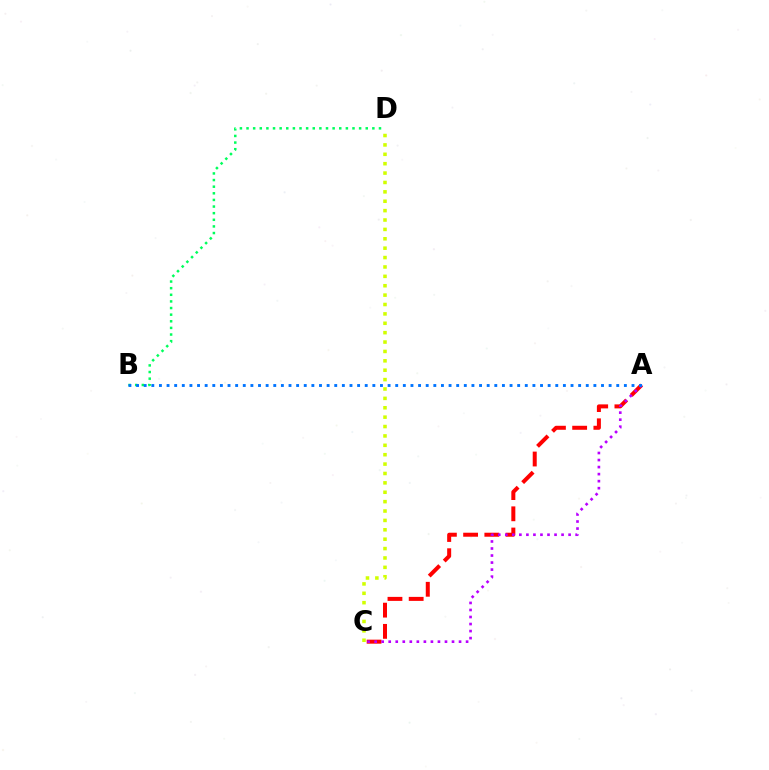{('B', 'D'): [{'color': '#00ff5c', 'line_style': 'dotted', 'thickness': 1.8}], ('A', 'C'): [{'color': '#ff0000', 'line_style': 'dashed', 'thickness': 2.88}, {'color': '#b900ff', 'line_style': 'dotted', 'thickness': 1.91}], ('A', 'B'): [{'color': '#0074ff', 'line_style': 'dotted', 'thickness': 2.07}], ('C', 'D'): [{'color': '#d1ff00', 'line_style': 'dotted', 'thickness': 2.55}]}